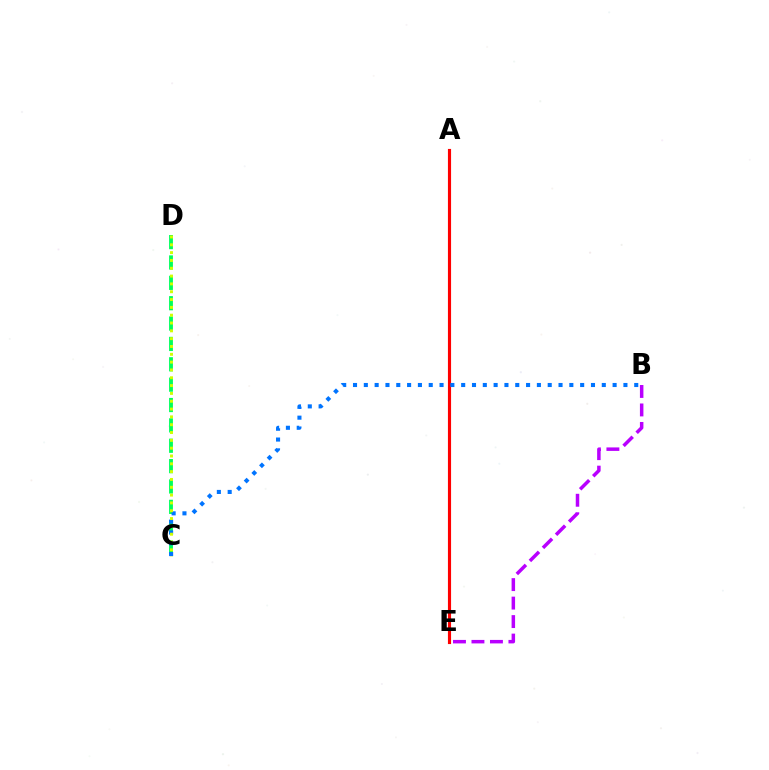{('B', 'E'): [{'color': '#b900ff', 'line_style': 'dashed', 'thickness': 2.51}], ('C', 'D'): [{'color': '#00ff5c', 'line_style': 'dashed', 'thickness': 2.77}, {'color': '#d1ff00', 'line_style': 'dotted', 'thickness': 2.13}], ('A', 'E'): [{'color': '#ff0000', 'line_style': 'solid', 'thickness': 2.26}], ('B', 'C'): [{'color': '#0074ff', 'line_style': 'dotted', 'thickness': 2.94}]}